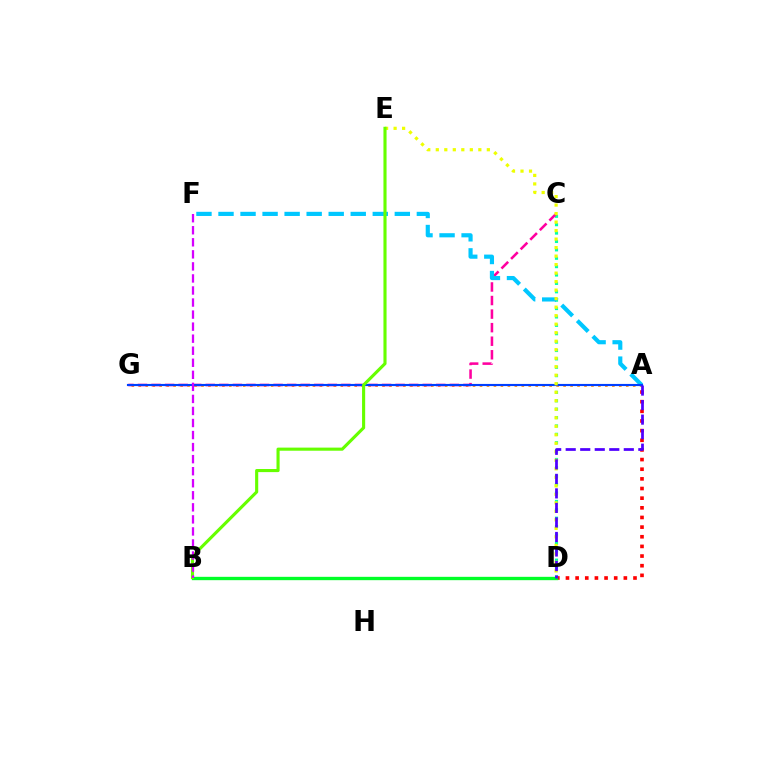{('C', 'D'): [{'color': '#00ffaf', 'line_style': 'dotted', 'thickness': 2.28}], ('A', 'D'): [{'color': '#ff0000', 'line_style': 'dotted', 'thickness': 2.62}, {'color': '#4f00ff', 'line_style': 'dashed', 'thickness': 1.97}], ('A', 'G'): [{'color': '#ff8800', 'line_style': 'dotted', 'thickness': 1.89}, {'color': '#003fff', 'line_style': 'solid', 'thickness': 1.54}], ('C', 'G'): [{'color': '#ff00a0', 'line_style': 'dashed', 'thickness': 1.84}], ('A', 'F'): [{'color': '#00c7ff', 'line_style': 'dashed', 'thickness': 2.99}], ('B', 'D'): [{'color': '#00ff27', 'line_style': 'solid', 'thickness': 2.41}], ('D', 'E'): [{'color': '#eeff00', 'line_style': 'dotted', 'thickness': 2.31}], ('B', 'E'): [{'color': '#66ff00', 'line_style': 'solid', 'thickness': 2.24}], ('B', 'F'): [{'color': '#d600ff', 'line_style': 'dashed', 'thickness': 1.64}]}